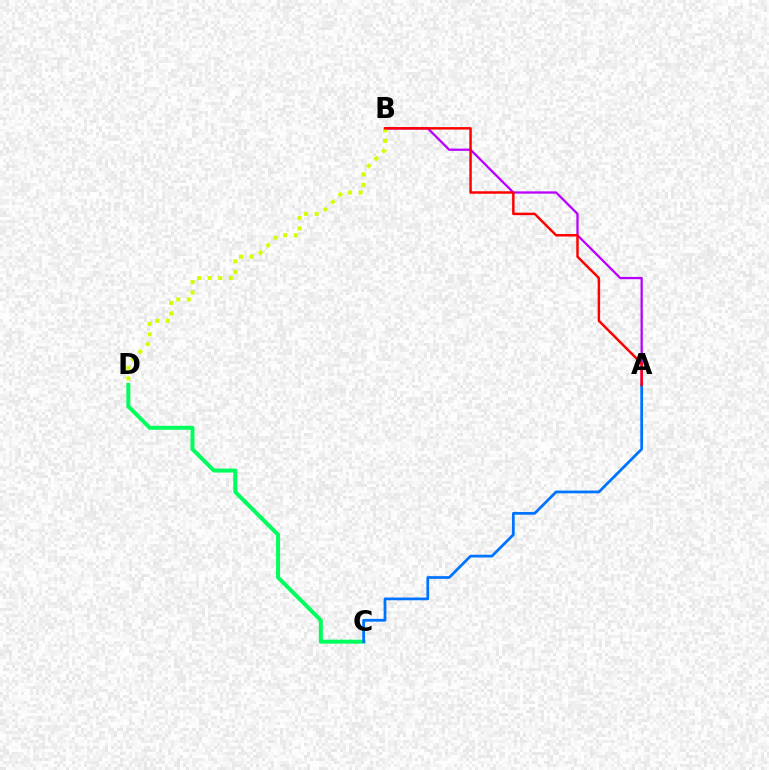{('C', 'D'): [{'color': '#00ff5c', 'line_style': 'solid', 'thickness': 2.86}], ('A', 'B'): [{'color': '#b900ff', 'line_style': 'solid', 'thickness': 1.64}, {'color': '#ff0000', 'line_style': 'solid', 'thickness': 1.78}], ('A', 'C'): [{'color': '#0074ff', 'line_style': 'solid', 'thickness': 1.98}], ('B', 'D'): [{'color': '#d1ff00', 'line_style': 'dotted', 'thickness': 2.87}]}